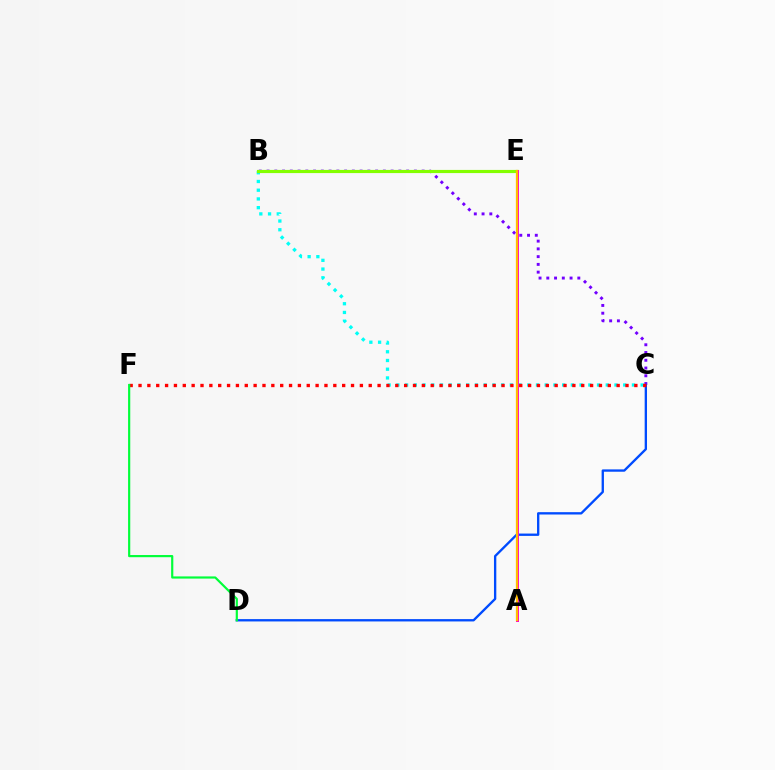{('B', 'C'): [{'color': '#7200ff', 'line_style': 'dotted', 'thickness': 2.11}, {'color': '#00fff6', 'line_style': 'dotted', 'thickness': 2.37}], ('B', 'E'): [{'color': '#84ff00', 'line_style': 'solid', 'thickness': 2.27}], ('C', 'D'): [{'color': '#004bff', 'line_style': 'solid', 'thickness': 1.68}], ('A', 'E'): [{'color': '#ff00cf', 'line_style': 'solid', 'thickness': 2.15}, {'color': '#ffbd00', 'line_style': 'solid', 'thickness': 1.63}], ('C', 'F'): [{'color': '#ff0000', 'line_style': 'dotted', 'thickness': 2.41}], ('D', 'F'): [{'color': '#00ff39', 'line_style': 'solid', 'thickness': 1.57}]}